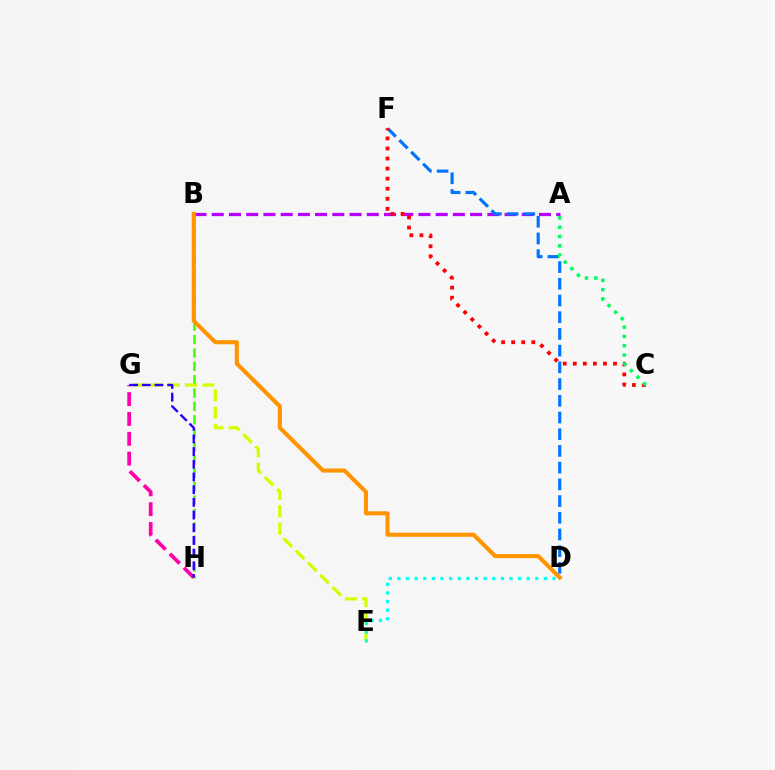{('A', 'B'): [{'color': '#b900ff', 'line_style': 'dashed', 'thickness': 2.34}], ('B', 'H'): [{'color': '#3dff00', 'line_style': 'dashed', 'thickness': 1.82}], ('E', 'G'): [{'color': '#d1ff00', 'line_style': 'dashed', 'thickness': 2.35}], ('D', 'E'): [{'color': '#00fff6', 'line_style': 'dotted', 'thickness': 2.34}], ('D', 'F'): [{'color': '#0074ff', 'line_style': 'dashed', 'thickness': 2.27}], ('B', 'D'): [{'color': '#ff9400', 'line_style': 'solid', 'thickness': 2.94}], ('G', 'H'): [{'color': '#ff00ac', 'line_style': 'dashed', 'thickness': 2.69}, {'color': '#2500ff', 'line_style': 'dashed', 'thickness': 1.72}], ('C', 'F'): [{'color': '#ff0000', 'line_style': 'dotted', 'thickness': 2.73}], ('A', 'C'): [{'color': '#00ff5c', 'line_style': 'dotted', 'thickness': 2.52}]}